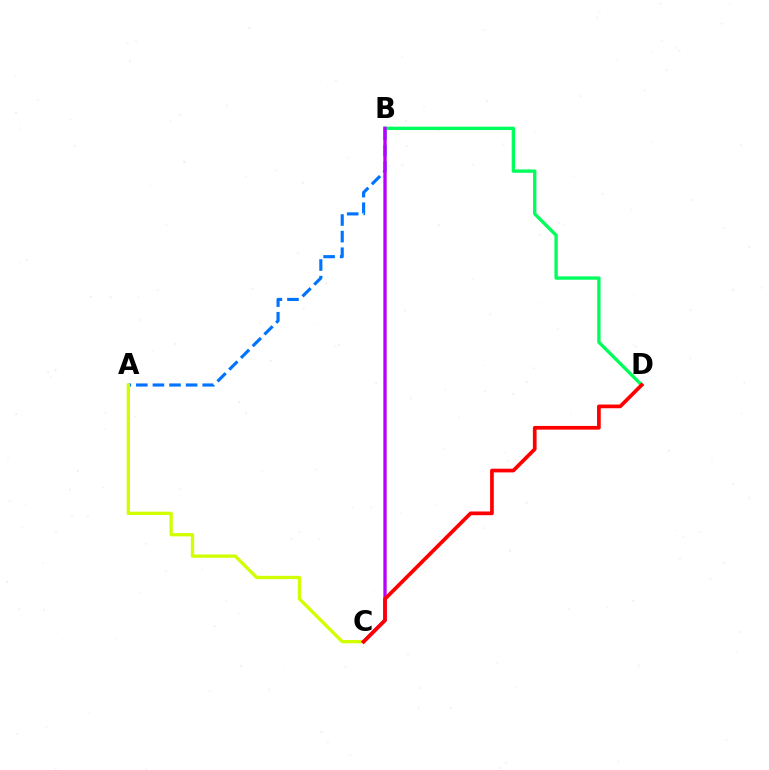{('A', 'B'): [{'color': '#0074ff', 'line_style': 'dashed', 'thickness': 2.25}], ('A', 'C'): [{'color': '#d1ff00', 'line_style': 'solid', 'thickness': 2.39}], ('B', 'D'): [{'color': '#00ff5c', 'line_style': 'solid', 'thickness': 2.41}], ('B', 'C'): [{'color': '#b900ff', 'line_style': 'solid', 'thickness': 2.4}], ('C', 'D'): [{'color': '#ff0000', 'line_style': 'solid', 'thickness': 2.67}]}